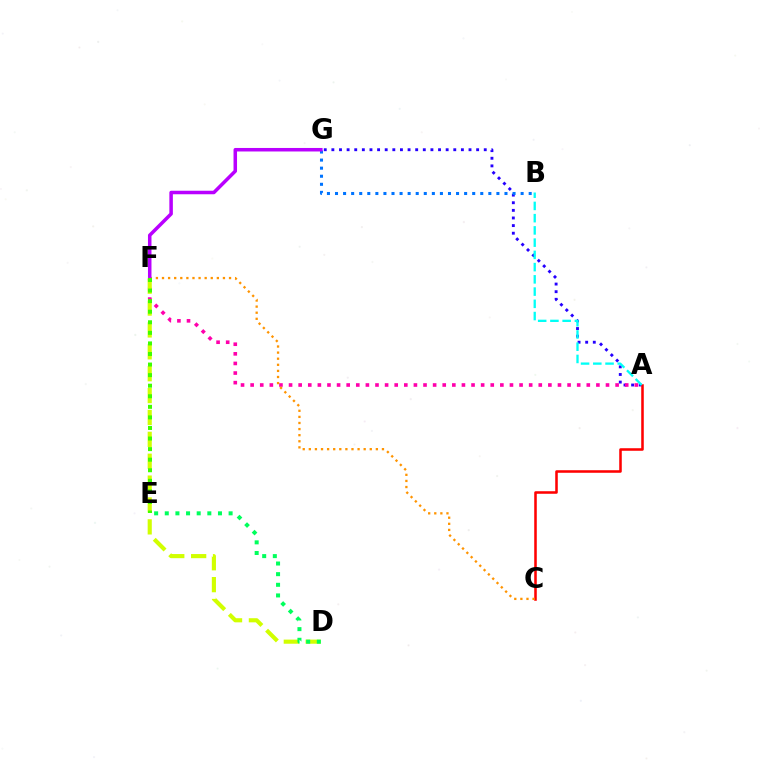{('A', 'G'): [{'color': '#2500ff', 'line_style': 'dotted', 'thickness': 2.07}], ('A', 'C'): [{'color': '#ff0000', 'line_style': 'solid', 'thickness': 1.83}], ('A', 'F'): [{'color': '#ff00ac', 'line_style': 'dotted', 'thickness': 2.61}], ('D', 'F'): [{'color': '#d1ff00', 'line_style': 'dashed', 'thickness': 2.97}], ('D', 'E'): [{'color': '#00ff5c', 'line_style': 'dotted', 'thickness': 2.89}], ('B', 'G'): [{'color': '#0074ff', 'line_style': 'dotted', 'thickness': 2.19}], ('C', 'F'): [{'color': '#ff9400', 'line_style': 'dotted', 'thickness': 1.66}], ('F', 'G'): [{'color': '#b900ff', 'line_style': 'solid', 'thickness': 2.53}], ('A', 'B'): [{'color': '#00fff6', 'line_style': 'dashed', 'thickness': 1.66}], ('E', 'F'): [{'color': '#3dff00', 'line_style': 'dotted', 'thickness': 2.87}]}